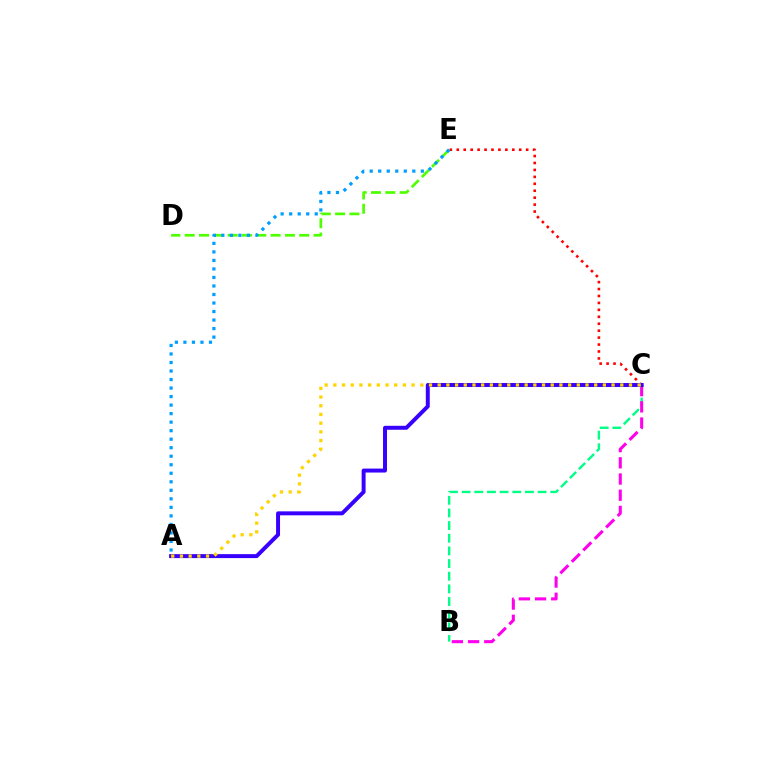{('B', 'C'): [{'color': '#00ff86', 'line_style': 'dashed', 'thickness': 1.72}, {'color': '#ff00ed', 'line_style': 'dashed', 'thickness': 2.2}], ('C', 'E'): [{'color': '#ff0000', 'line_style': 'dotted', 'thickness': 1.89}], ('D', 'E'): [{'color': '#4fff00', 'line_style': 'dashed', 'thickness': 1.94}], ('A', 'C'): [{'color': '#3700ff', 'line_style': 'solid', 'thickness': 2.85}, {'color': '#ffd500', 'line_style': 'dotted', 'thickness': 2.36}], ('A', 'E'): [{'color': '#009eff', 'line_style': 'dotted', 'thickness': 2.32}]}